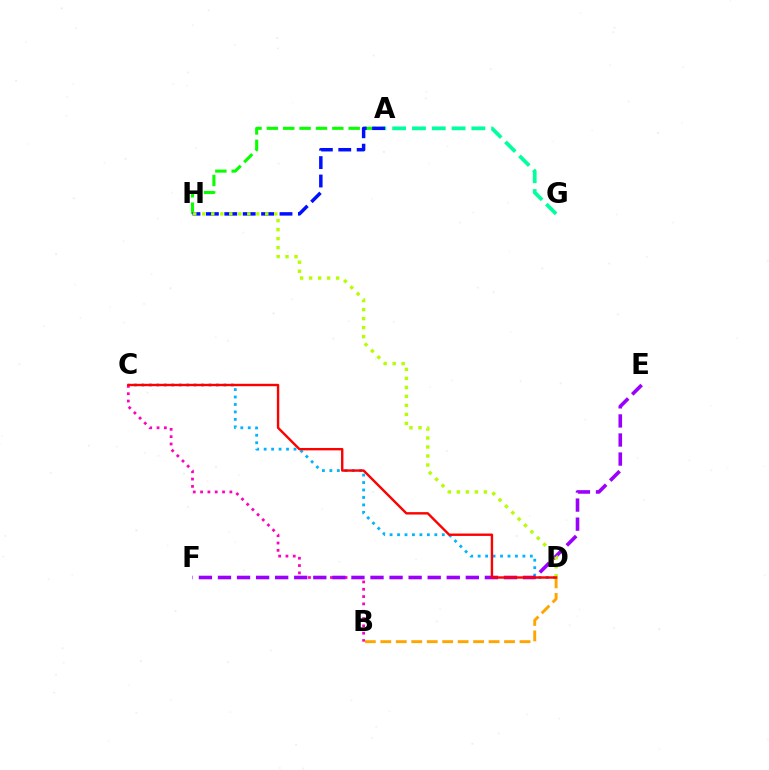{('A', 'H'): [{'color': '#08ff00', 'line_style': 'dashed', 'thickness': 2.22}, {'color': '#0010ff', 'line_style': 'dashed', 'thickness': 2.5}], ('C', 'D'): [{'color': '#00b5ff', 'line_style': 'dotted', 'thickness': 2.03}, {'color': '#ff0000', 'line_style': 'solid', 'thickness': 1.73}], ('B', 'C'): [{'color': '#ff00bd', 'line_style': 'dotted', 'thickness': 1.99}], ('B', 'D'): [{'color': '#ffa500', 'line_style': 'dashed', 'thickness': 2.1}], ('A', 'G'): [{'color': '#00ff9d', 'line_style': 'dashed', 'thickness': 2.69}], ('E', 'F'): [{'color': '#9b00ff', 'line_style': 'dashed', 'thickness': 2.59}], ('D', 'H'): [{'color': '#b3ff00', 'line_style': 'dotted', 'thickness': 2.45}]}